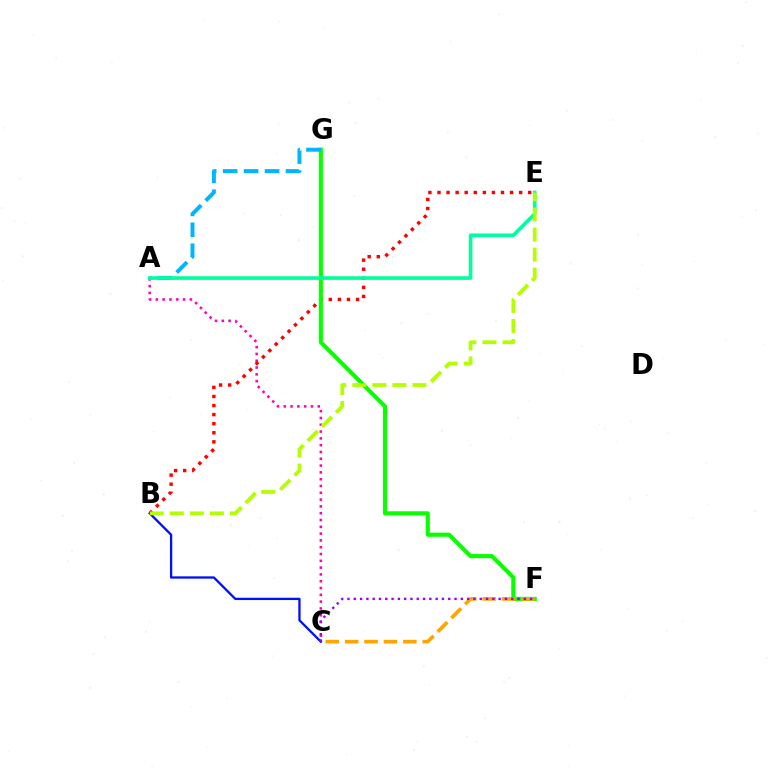{('A', 'C'): [{'color': '#ff00bd', 'line_style': 'dotted', 'thickness': 1.85}], ('B', 'E'): [{'color': '#ff0000', 'line_style': 'dotted', 'thickness': 2.47}, {'color': '#b3ff00', 'line_style': 'dashed', 'thickness': 2.72}], ('F', 'G'): [{'color': '#08ff00', 'line_style': 'solid', 'thickness': 2.96}], ('A', 'G'): [{'color': '#00b5ff', 'line_style': 'dashed', 'thickness': 2.85}], ('B', 'C'): [{'color': '#0010ff', 'line_style': 'solid', 'thickness': 1.66}], ('C', 'F'): [{'color': '#ffa500', 'line_style': 'dashed', 'thickness': 2.64}, {'color': '#9b00ff', 'line_style': 'dotted', 'thickness': 1.71}], ('A', 'E'): [{'color': '#00ff9d', 'line_style': 'solid', 'thickness': 2.63}]}